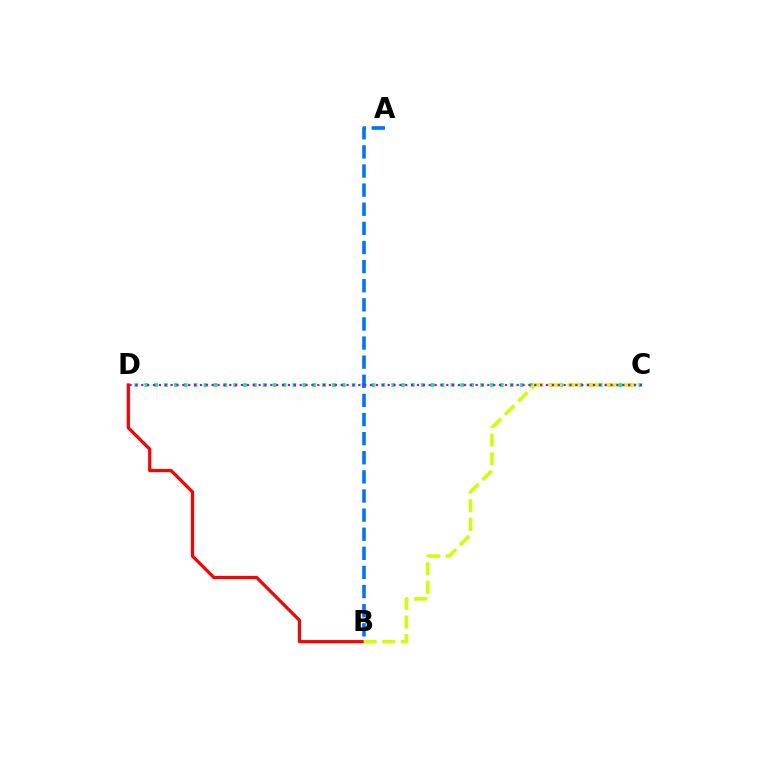{('C', 'D'): [{'color': '#00ff5c', 'line_style': 'dotted', 'thickness': 2.68}, {'color': '#b900ff', 'line_style': 'dotted', 'thickness': 1.59}], ('A', 'B'): [{'color': '#0074ff', 'line_style': 'dashed', 'thickness': 2.6}], ('B', 'D'): [{'color': '#ff0000', 'line_style': 'solid', 'thickness': 2.32}], ('B', 'C'): [{'color': '#d1ff00', 'line_style': 'dashed', 'thickness': 2.53}]}